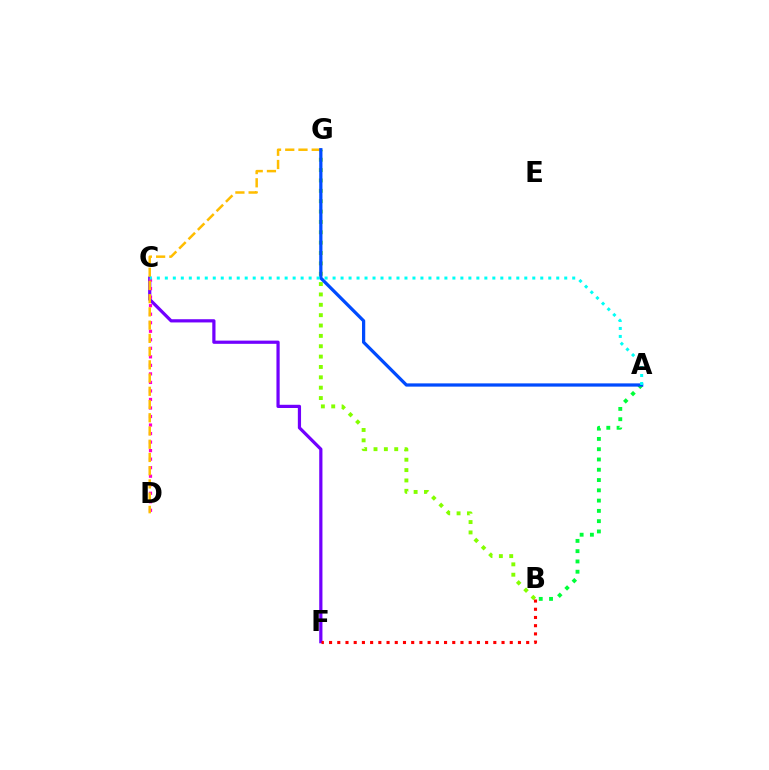{('A', 'B'): [{'color': '#00ff39', 'line_style': 'dotted', 'thickness': 2.79}], ('B', 'G'): [{'color': '#84ff00', 'line_style': 'dotted', 'thickness': 2.82}], ('C', 'F'): [{'color': '#7200ff', 'line_style': 'solid', 'thickness': 2.31}], ('C', 'D'): [{'color': '#ff00cf', 'line_style': 'dotted', 'thickness': 2.32}], ('B', 'F'): [{'color': '#ff0000', 'line_style': 'dotted', 'thickness': 2.23}], ('D', 'G'): [{'color': '#ffbd00', 'line_style': 'dashed', 'thickness': 1.8}], ('A', 'G'): [{'color': '#004bff', 'line_style': 'solid', 'thickness': 2.34}], ('A', 'C'): [{'color': '#00fff6', 'line_style': 'dotted', 'thickness': 2.17}]}